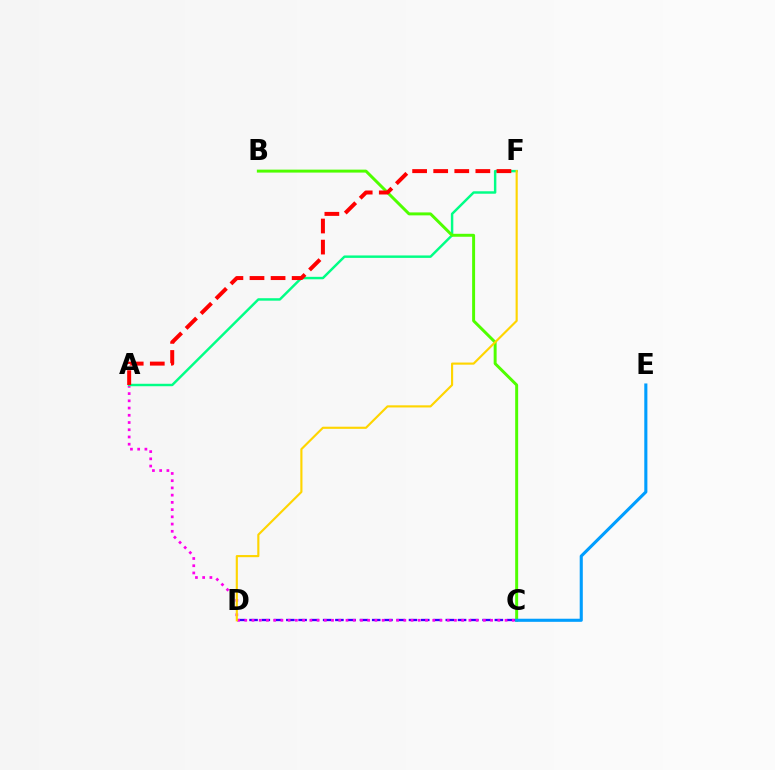{('C', 'D'): [{'color': '#3700ff', 'line_style': 'dashed', 'thickness': 1.67}], ('A', 'C'): [{'color': '#ff00ed', 'line_style': 'dotted', 'thickness': 1.96}], ('A', 'F'): [{'color': '#00ff86', 'line_style': 'solid', 'thickness': 1.76}, {'color': '#ff0000', 'line_style': 'dashed', 'thickness': 2.86}], ('B', 'C'): [{'color': '#4fff00', 'line_style': 'solid', 'thickness': 2.13}], ('C', 'E'): [{'color': '#009eff', 'line_style': 'solid', 'thickness': 2.23}], ('D', 'F'): [{'color': '#ffd500', 'line_style': 'solid', 'thickness': 1.54}]}